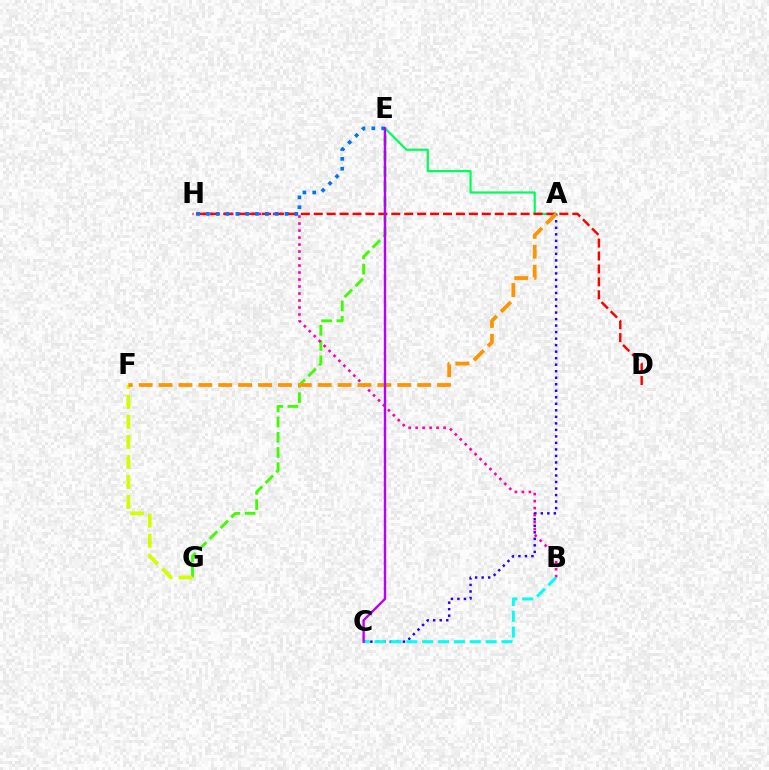{('E', 'G'): [{'color': '#3dff00', 'line_style': 'dashed', 'thickness': 2.07}], ('A', 'E'): [{'color': '#00ff5c', 'line_style': 'solid', 'thickness': 1.59}], ('A', 'C'): [{'color': '#2500ff', 'line_style': 'dotted', 'thickness': 1.77}], ('F', 'G'): [{'color': '#d1ff00', 'line_style': 'dashed', 'thickness': 2.72}], ('B', 'H'): [{'color': '#ff00ac', 'line_style': 'dotted', 'thickness': 1.9}], ('D', 'H'): [{'color': '#ff0000', 'line_style': 'dashed', 'thickness': 1.76}], ('A', 'F'): [{'color': '#ff9400', 'line_style': 'dashed', 'thickness': 2.7}], ('B', 'C'): [{'color': '#00fff6', 'line_style': 'dashed', 'thickness': 2.16}], ('E', 'H'): [{'color': '#0074ff', 'line_style': 'dotted', 'thickness': 2.67}], ('C', 'E'): [{'color': '#b900ff', 'line_style': 'solid', 'thickness': 1.72}]}